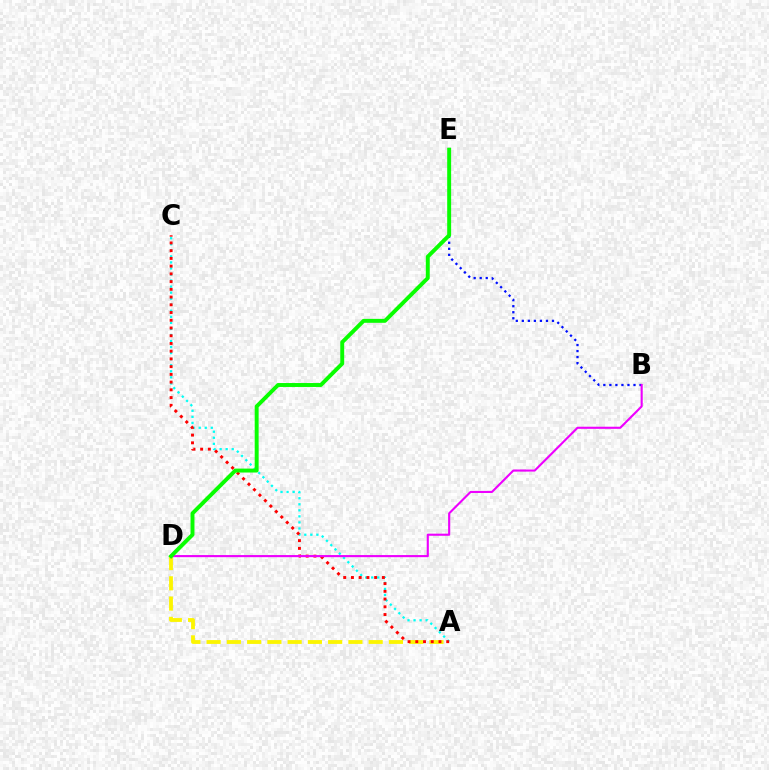{('A', 'C'): [{'color': '#00fff6', 'line_style': 'dotted', 'thickness': 1.64}, {'color': '#ff0000', 'line_style': 'dotted', 'thickness': 2.1}], ('A', 'D'): [{'color': '#fcf500', 'line_style': 'dashed', 'thickness': 2.75}], ('B', 'E'): [{'color': '#0010ff', 'line_style': 'dotted', 'thickness': 1.64}], ('B', 'D'): [{'color': '#ee00ff', 'line_style': 'solid', 'thickness': 1.52}], ('D', 'E'): [{'color': '#08ff00', 'line_style': 'solid', 'thickness': 2.83}]}